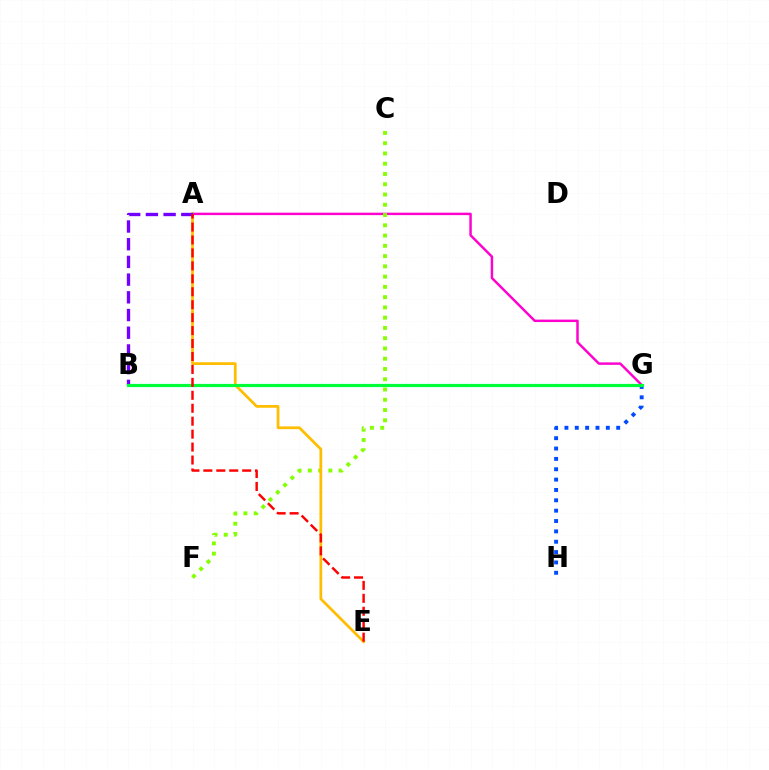{('B', 'G'): [{'color': '#00fff6', 'line_style': 'solid', 'thickness': 2.25}, {'color': '#00ff39', 'line_style': 'solid', 'thickness': 2.23}], ('A', 'G'): [{'color': '#ff00cf', 'line_style': 'solid', 'thickness': 1.76}], ('G', 'H'): [{'color': '#004bff', 'line_style': 'dotted', 'thickness': 2.81}], ('C', 'F'): [{'color': '#84ff00', 'line_style': 'dotted', 'thickness': 2.79}], ('A', 'E'): [{'color': '#ffbd00', 'line_style': 'solid', 'thickness': 1.98}, {'color': '#ff0000', 'line_style': 'dashed', 'thickness': 1.76}], ('A', 'B'): [{'color': '#7200ff', 'line_style': 'dashed', 'thickness': 2.41}]}